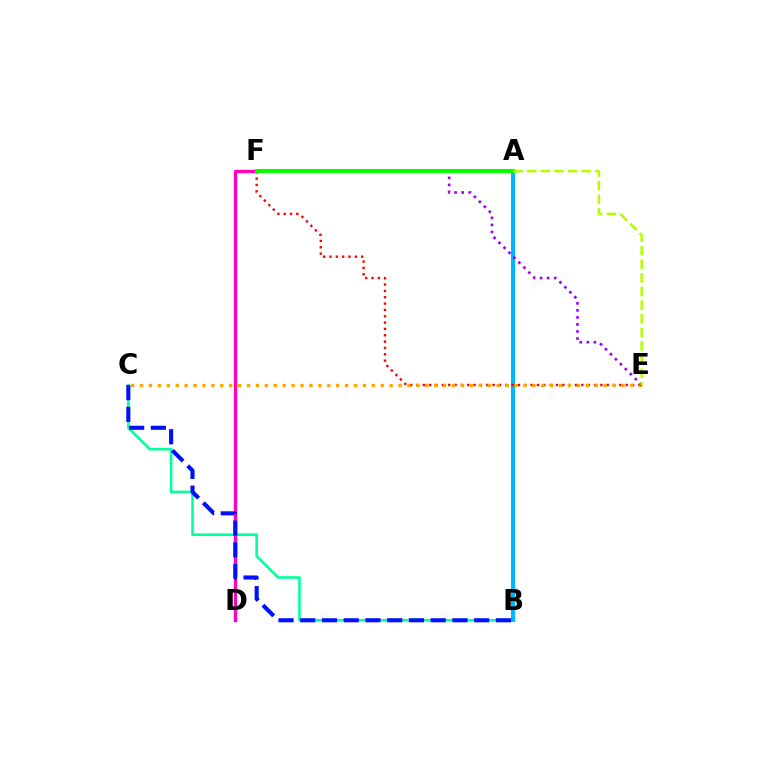{('B', 'C'): [{'color': '#00ff9d', 'line_style': 'solid', 'thickness': 1.87}, {'color': '#0010ff', 'line_style': 'dashed', 'thickness': 2.95}], ('D', 'F'): [{'color': '#ff00bd', 'line_style': 'solid', 'thickness': 2.42}], ('A', 'B'): [{'color': '#00b5ff', 'line_style': 'solid', 'thickness': 2.94}], ('E', 'F'): [{'color': '#ff0000', 'line_style': 'dotted', 'thickness': 1.72}, {'color': '#9b00ff', 'line_style': 'dotted', 'thickness': 1.91}], ('C', 'E'): [{'color': '#ffa500', 'line_style': 'dotted', 'thickness': 2.42}], ('A', 'F'): [{'color': '#08ff00', 'line_style': 'solid', 'thickness': 2.94}], ('A', 'E'): [{'color': '#b3ff00', 'line_style': 'dashed', 'thickness': 1.85}]}